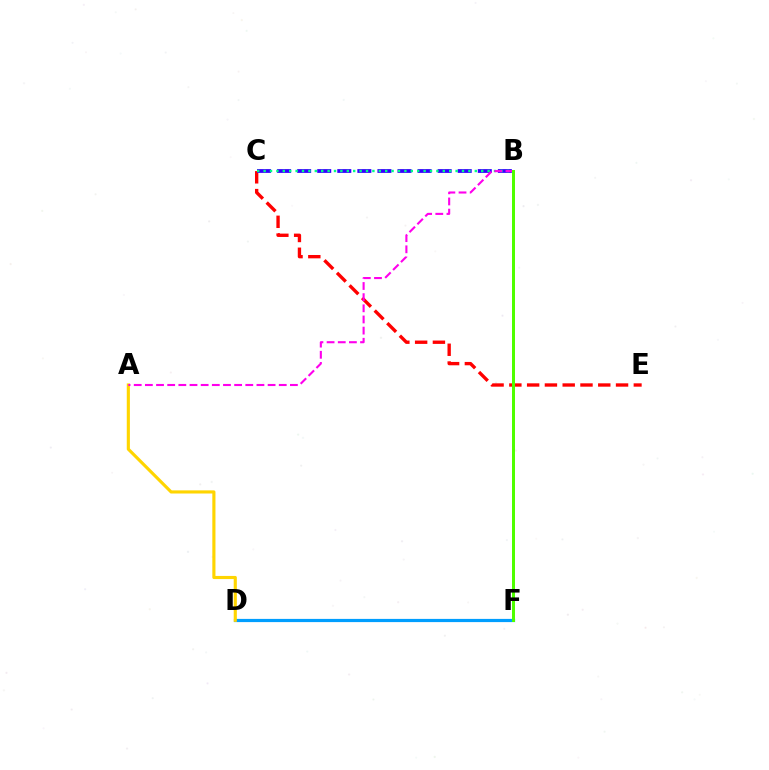{('C', 'E'): [{'color': '#ff0000', 'line_style': 'dashed', 'thickness': 2.42}], ('B', 'C'): [{'color': '#3700ff', 'line_style': 'dashed', 'thickness': 2.73}, {'color': '#00ff86', 'line_style': 'dotted', 'thickness': 1.74}], ('D', 'F'): [{'color': '#009eff', 'line_style': 'solid', 'thickness': 2.31}], ('A', 'D'): [{'color': '#ffd500', 'line_style': 'solid', 'thickness': 2.26}], ('A', 'B'): [{'color': '#ff00ed', 'line_style': 'dashed', 'thickness': 1.52}], ('B', 'F'): [{'color': '#4fff00', 'line_style': 'solid', 'thickness': 2.16}]}